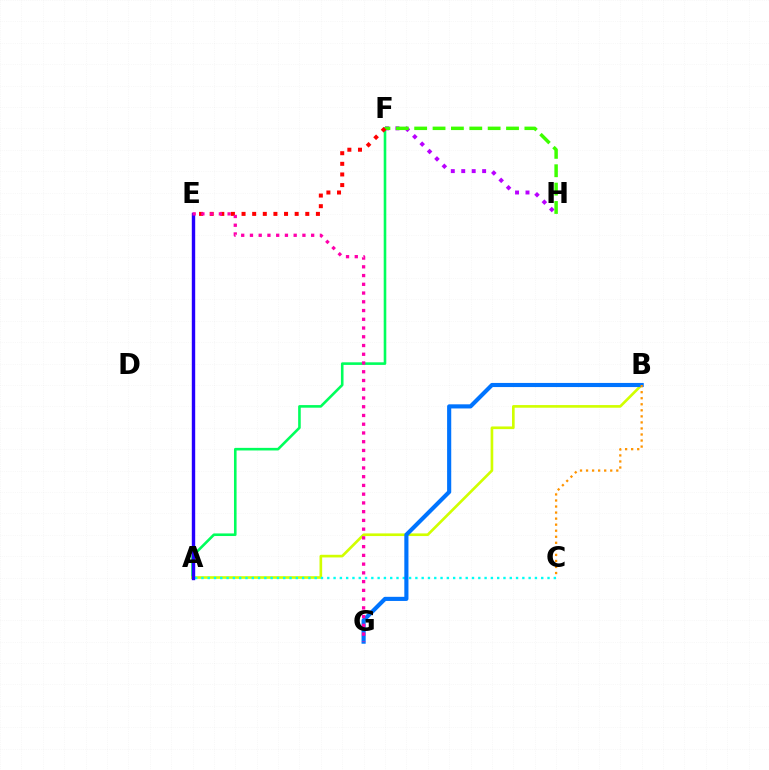{('A', 'F'): [{'color': '#00ff5c', 'line_style': 'solid', 'thickness': 1.87}], ('A', 'B'): [{'color': '#d1ff00', 'line_style': 'solid', 'thickness': 1.91}], ('F', 'H'): [{'color': '#b900ff', 'line_style': 'dotted', 'thickness': 2.84}, {'color': '#3dff00', 'line_style': 'dashed', 'thickness': 2.5}], ('A', 'C'): [{'color': '#00fff6', 'line_style': 'dotted', 'thickness': 1.71}], ('E', 'F'): [{'color': '#ff0000', 'line_style': 'dotted', 'thickness': 2.89}], ('A', 'E'): [{'color': '#2500ff', 'line_style': 'solid', 'thickness': 2.45}], ('B', 'G'): [{'color': '#0074ff', 'line_style': 'solid', 'thickness': 2.97}], ('B', 'C'): [{'color': '#ff9400', 'line_style': 'dotted', 'thickness': 1.64}], ('E', 'G'): [{'color': '#ff00ac', 'line_style': 'dotted', 'thickness': 2.38}]}